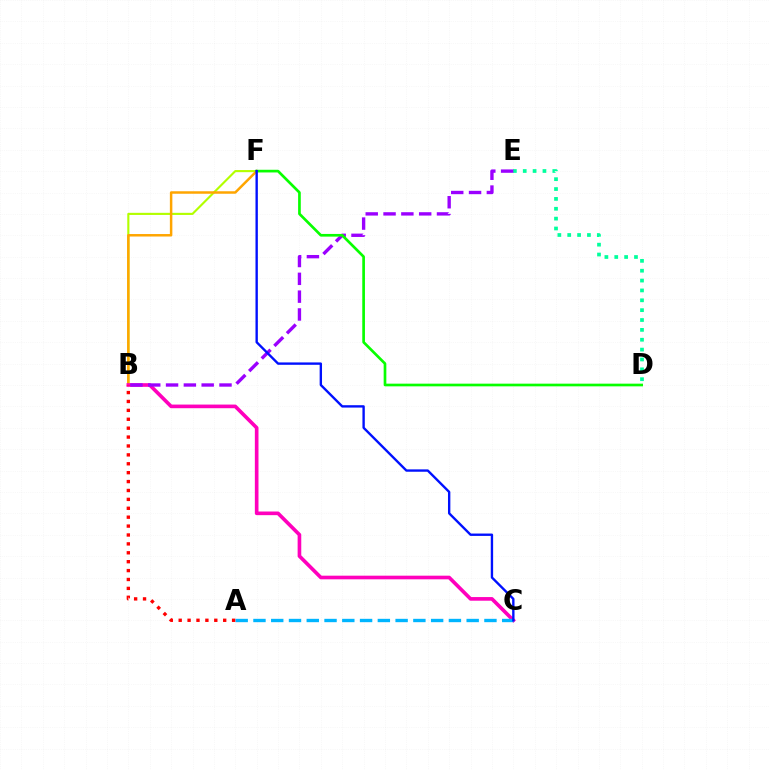{('D', 'E'): [{'color': '#00ff9d', 'line_style': 'dotted', 'thickness': 2.68}], ('B', 'F'): [{'color': '#b3ff00', 'line_style': 'solid', 'thickness': 1.53}, {'color': '#ffa500', 'line_style': 'solid', 'thickness': 1.79}], ('B', 'C'): [{'color': '#ff00bd', 'line_style': 'solid', 'thickness': 2.62}], ('A', 'C'): [{'color': '#00b5ff', 'line_style': 'dashed', 'thickness': 2.41}], ('B', 'E'): [{'color': '#9b00ff', 'line_style': 'dashed', 'thickness': 2.42}], ('D', 'F'): [{'color': '#08ff00', 'line_style': 'solid', 'thickness': 1.93}], ('C', 'F'): [{'color': '#0010ff', 'line_style': 'solid', 'thickness': 1.71}], ('A', 'B'): [{'color': '#ff0000', 'line_style': 'dotted', 'thickness': 2.42}]}